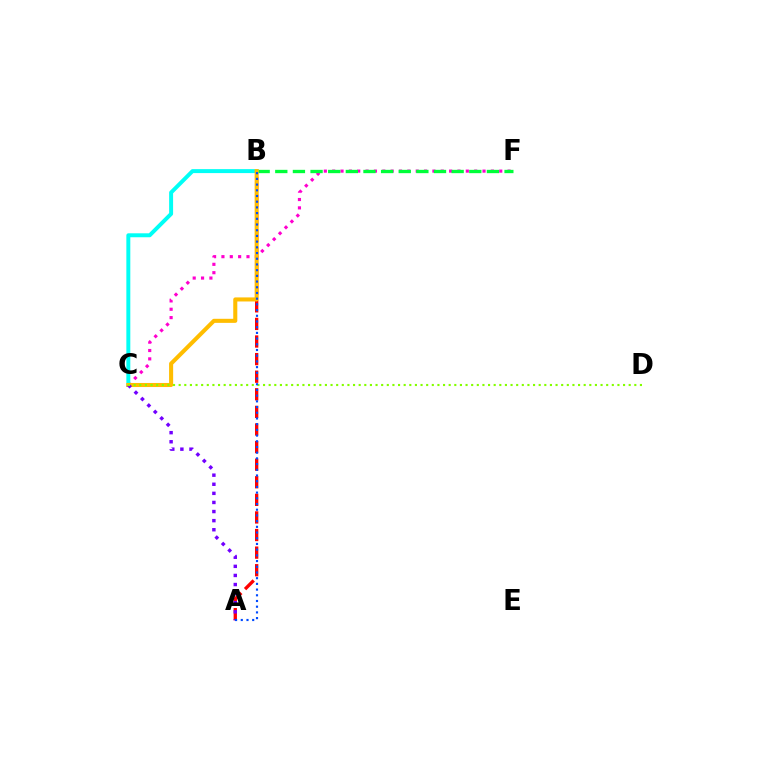{('C', 'F'): [{'color': '#ff00cf', 'line_style': 'dotted', 'thickness': 2.27}], ('A', 'B'): [{'color': '#ff0000', 'line_style': 'dashed', 'thickness': 2.39}, {'color': '#004bff', 'line_style': 'dotted', 'thickness': 1.55}], ('B', 'F'): [{'color': '#00ff39', 'line_style': 'dashed', 'thickness': 2.4}], ('B', 'C'): [{'color': '#00fff6', 'line_style': 'solid', 'thickness': 2.85}, {'color': '#ffbd00', 'line_style': 'solid', 'thickness': 2.93}], ('A', 'C'): [{'color': '#7200ff', 'line_style': 'dotted', 'thickness': 2.47}], ('C', 'D'): [{'color': '#84ff00', 'line_style': 'dotted', 'thickness': 1.53}]}